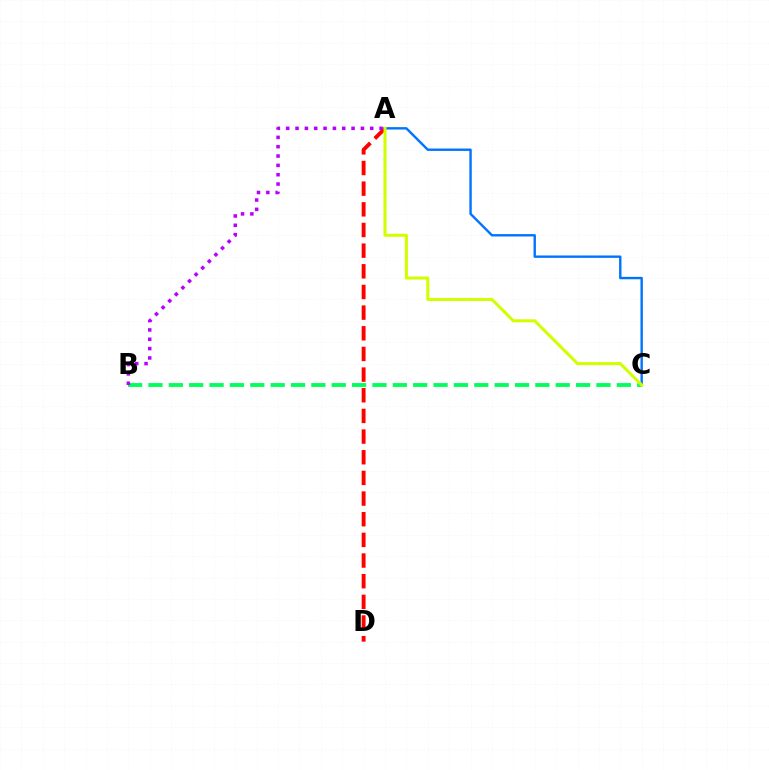{('B', 'C'): [{'color': '#00ff5c', 'line_style': 'dashed', 'thickness': 2.77}], ('A', 'C'): [{'color': '#0074ff', 'line_style': 'solid', 'thickness': 1.72}, {'color': '#d1ff00', 'line_style': 'solid', 'thickness': 2.19}], ('A', 'D'): [{'color': '#ff0000', 'line_style': 'dashed', 'thickness': 2.81}], ('A', 'B'): [{'color': '#b900ff', 'line_style': 'dotted', 'thickness': 2.54}]}